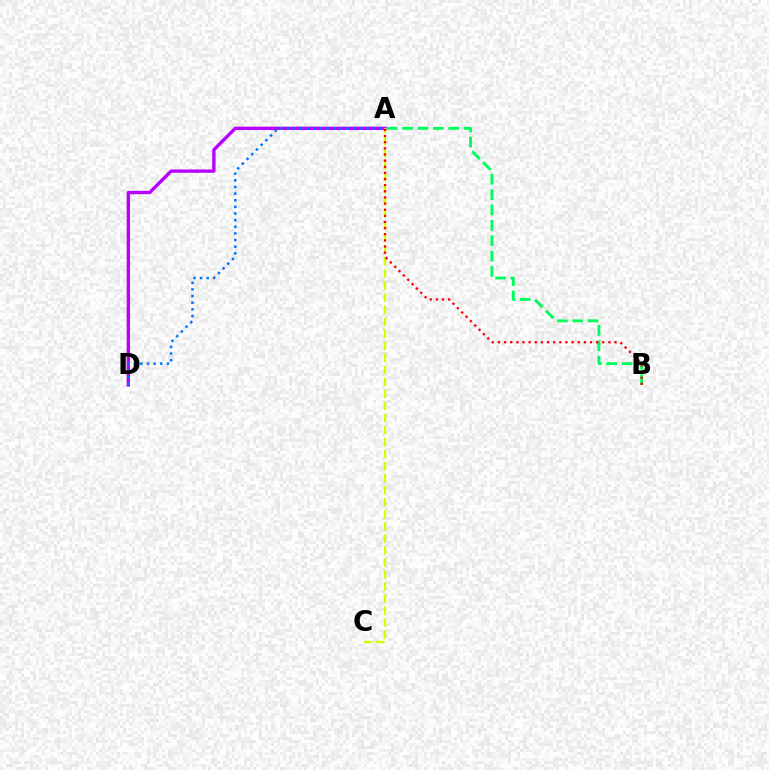{('A', 'D'): [{'color': '#b900ff', 'line_style': 'solid', 'thickness': 2.41}, {'color': '#0074ff', 'line_style': 'dotted', 'thickness': 1.8}], ('A', 'C'): [{'color': '#d1ff00', 'line_style': 'dashed', 'thickness': 1.64}], ('A', 'B'): [{'color': '#00ff5c', 'line_style': 'dashed', 'thickness': 2.08}, {'color': '#ff0000', 'line_style': 'dotted', 'thickness': 1.67}]}